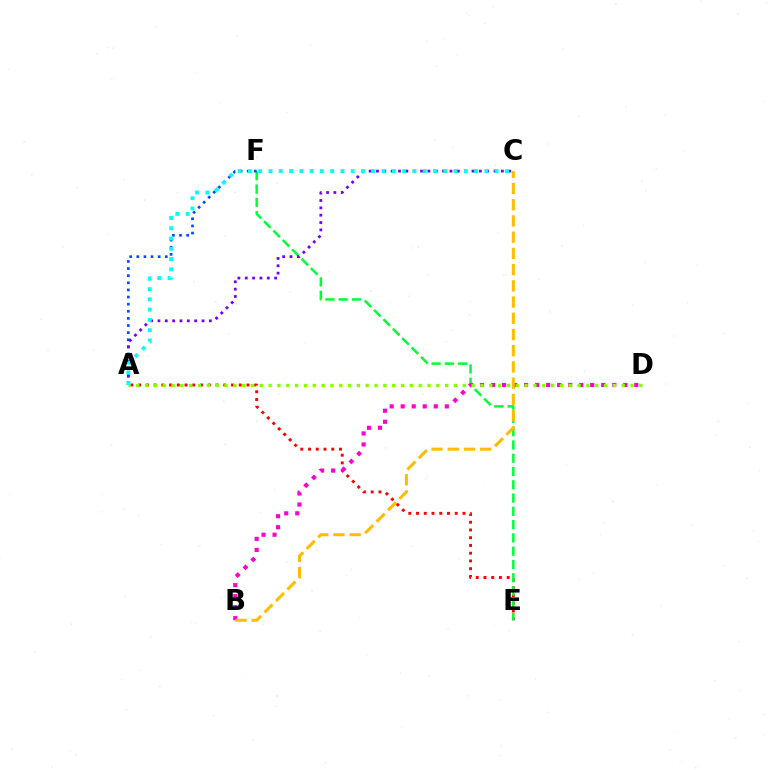{('A', 'E'): [{'color': '#ff0000', 'line_style': 'dotted', 'thickness': 2.1}], ('E', 'F'): [{'color': '#00ff39', 'line_style': 'dashed', 'thickness': 1.8}], ('B', 'D'): [{'color': '#ff00cf', 'line_style': 'dotted', 'thickness': 2.99}], ('A', 'F'): [{'color': '#004bff', 'line_style': 'dotted', 'thickness': 1.93}], ('B', 'C'): [{'color': '#ffbd00', 'line_style': 'dashed', 'thickness': 2.2}], ('A', 'C'): [{'color': '#7200ff', 'line_style': 'dotted', 'thickness': 2.0}, {'color': '#00fff6', 'line_style': 'dotted', 'thickness': 2.79}], ('A', 'D'): [{'color': '#84ff00', 'line_style': 'dotted', 'thickness': 2.4}]}